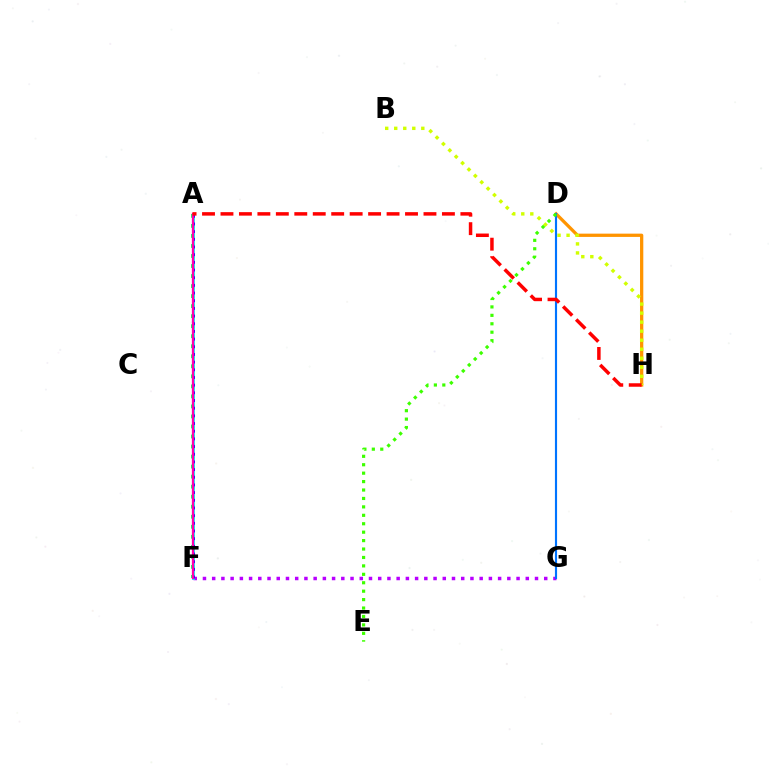{('A', 'F'): [{'color': '#00ff5c', 'line_style': 'dotted', 'thickness': 2.72}, {'color': '#00fff6', 'line_style': 'solid', 'thickness': 2.02}, {'color': '#2500ff', 'line_style': 'dotted', 'thickness': 2.09}, {'color': '#ff00ac', 'line_style': 'solid', 'thickness': 1.65}], ('D', 'H'): [{'color': '#ff9400', 'line_style': 'solid', 'thickness': 2.35}], ('F', 'G'): [{'color': '#b900ff', 'line_style': 'dotted', 'thickness': 2.51}], ('B', 'H'): [{'color': '#d1ff00', 'line_style': 'dotted', 'thickness': 2.45}], ('D', 'G'): [{'color': '#0074ff', 'line_style': 'solid', 'thickness': 1.54}], ('A', 'H'): [{'color': '#ff0000', 'line_style': 'dashed', 'thickness': 2.51}], ('D', 'E'): [{'color': '#3dff00', 'line_style': 'dotted', 'thickness': 2.29}]}